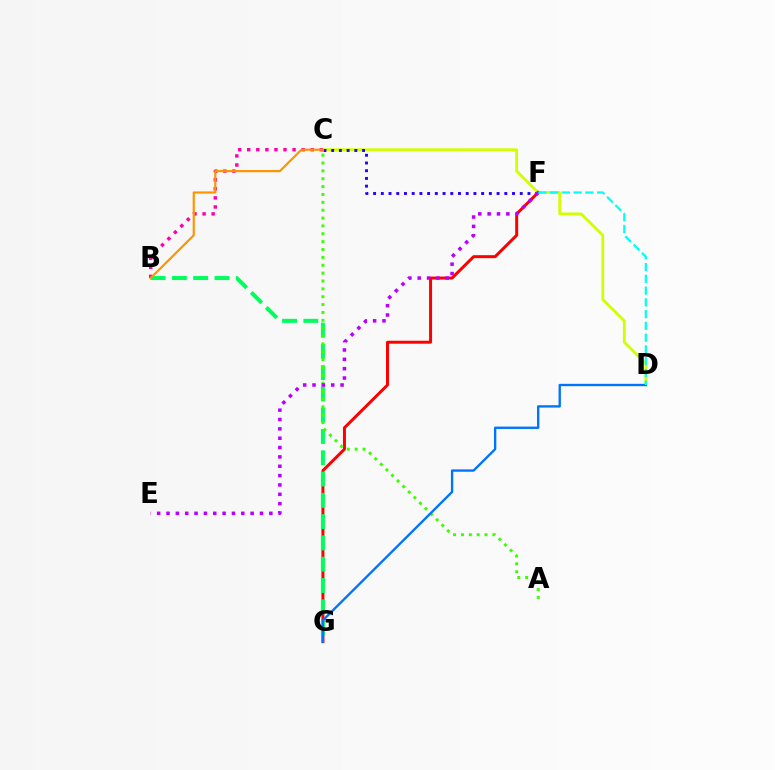{('C', 'D'): [{'color': '#d1ff00', 'line_style': 'solid', 'thickness': 2.02}], ('F', 'G'): [{'color': '#ff0000', 'line_style': 'solid', 'thickness': 2.15}], ('C', 'F'): [{'color': '#2500ff', 'line_style': 'dotted', 'thickness': 2.1}], ('B', 'C'): [{'color': '#ff00ac', 'line_style': 'dotted', 'thickness': 2.46}, {'color': '#ff9400', 'line_style': 'solid', 'thickness': 1.57}], ('B', 'G'): [{'color': '#00ff5c', 'line_style': 'dashed', 'thickness': 2.89}], ('A', 'C'): [{'color': '#3dff00', 'line_style': 'dotted', 'thickness': 2.14}], ('E', 'F'): [{'color': '#b900ff', 'line_style': 'dotted', 'thickness': 2.54}], ('D', 'G'): [{'color': '#0074ff', 'line_style': 'solid', 'thickness': 1.7}], ('D', 'F'): [{'color': '#00fff6', 'line_style': 'dashed', 'thickness': 1.6}]}